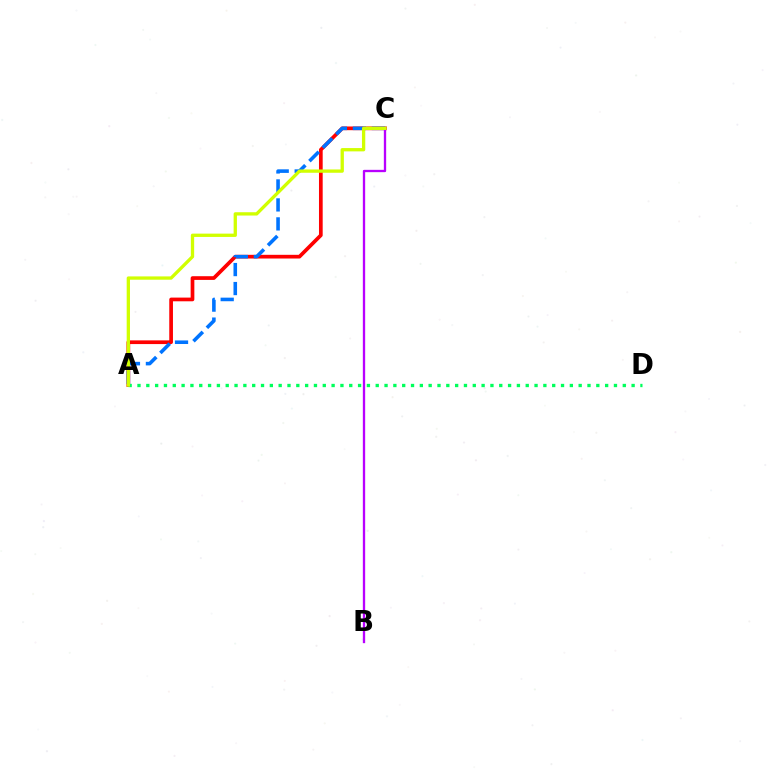{('A', 'C'): [{'color': '#ff0000', 'line_style': 'solid', 'thickness': 2.67}, {'color': '#0074ff', 'line_style': 'dashed', 'thickness': 2.58}, {'color': '#d1ff00', 'line_style': 'solid', 'thickness': 2.38}], ('B', 'C'): [{'color': '#b900ff', 'line_style': 'solid', 'thickness': 1.67}], ('A', 'D'): [{'color': '#00ff5c', 'line_style': 'dotted', 'thickness': 2.4}]}